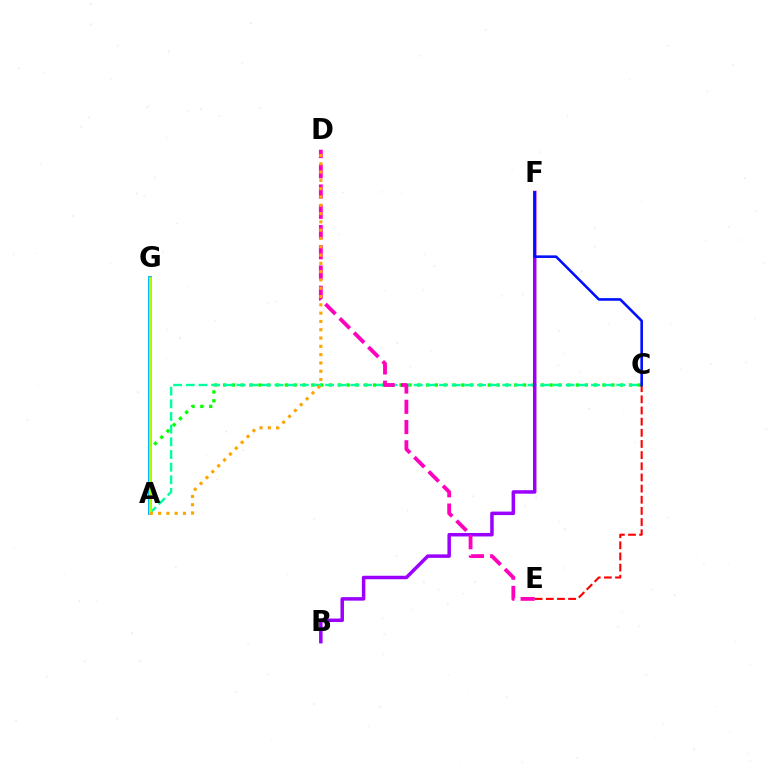{('A', 'C'): [{'color': '#08ff00', 'line_style': 'dotted', 'thickness': 2.4}, {'color': '#00ff9d', 'line_style': 'dashed', 'thickness': 1.72}], ('A', 'G'): [{'color': '#00b5ff', 'line_style': 'solid', 'thickness': 2.82}, {'color': '#b3ff00', 'line_style': 'solid', 'thickness': 1.97}], ('C', 'E'): [{'color': '#ff0000', 'line_style': 'dashed', 'thickness': 1.52}], ('B', 'F'): [{'color': '#9b00ff', 'line_style': 'solid', 'thickness': 2.52}], ('D', 'E'): [{'color': '#ff00bd', 'line_style': 'dashed', 'thickness': 2.75}], ('C', 'F'): [{'color': '#0010ff', 'line_style': 'solid', 'thickness': 1.87}], ('A', 'D'): [{'color': '#ffa500', 'line_style': 'dotted', 'thickness': 2.25}]}